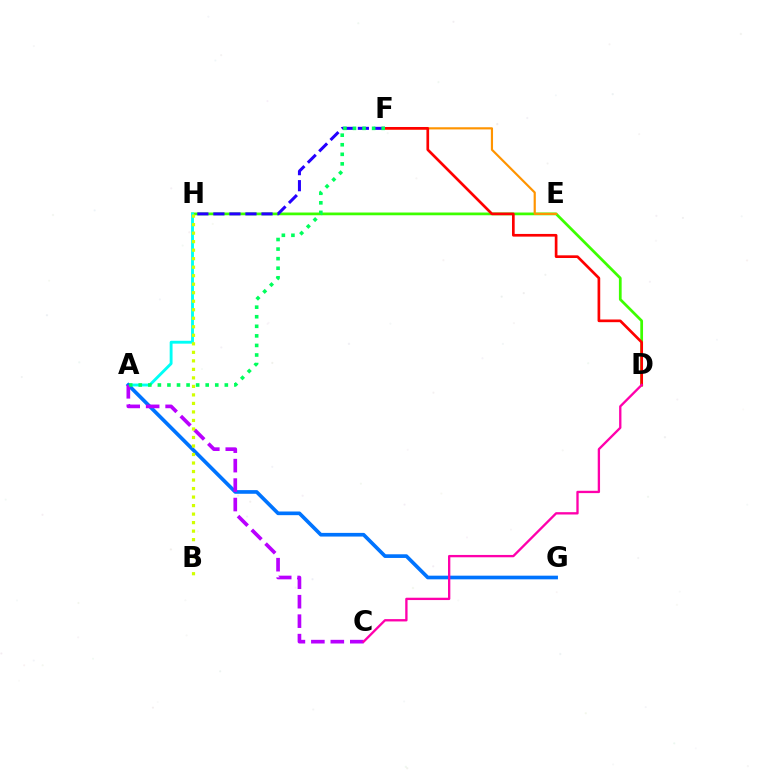{('D', 'H'): [{'color': '#3dff00', 'line_style': 'solid', 'thickness': 1.97}], ('A', 'H'): [{'color': '#00fff6', 'line_style': 'solid', 'thickness': 2.07}], ('A', 'G'): [{'color': '#0074ff', 'line_style': 'solid', 'thickness': 2.64}], ('A', 'C'): [{'color': '#b900ff', 'line_style': 'dashed', 'thickness': 2.64}], ('B', 'H'): [{'color': '#d1ff00', 'line_style': 'dotted', 'thickness': 2.31}], ('F', 'H'): [{'color': '#2500ff', 'line_style': 'dashed', 'thickness': 2.18}], ('E', 'F'): [{'color': '#ff9400', 'line_style': 'solid', 'thickness': 1.57}], ('D', 'F'): [{'color': '#ff0000', 'line_style': 'solid', 'thickness': 1.93}], ('A', 'F'): [{'color': '#00ff5c', 'line_style': 'dotted', 'thickness': 2.6}], ('C', 'D'): [{'color': '#ff00ac', 'line_style': 'solid', 'thickness': 1.68}]}